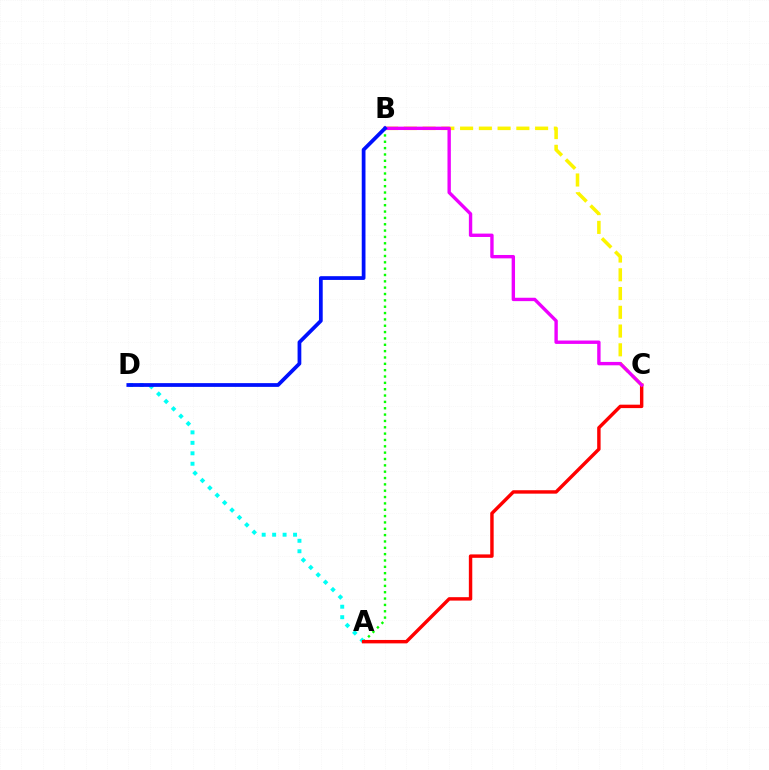{('A', 'D'): [{'color': '#00fff6', 'line_style': 'dotted', 'thickness': 2.84}], ('A', 'B'): [{'color': '#08ff00', 'line_style': 'dotted', 'thickness': 1.72}], ('A', 'C'): [{'color': '#ff0000', 'line_style': 'solid', 'thickness': 2.47}], ('B', 'C'): [{'color': '#fcf500', 'line_style': 'dashed', 'thickness': 2.55}, {'color': '#ee00ff', 'line_style': 'solid', 'thickness': 2.43}], ('B', 'D'): [{'color': '#0010ff', 'line_style': 'solid', 'thickness': 2.7}]}